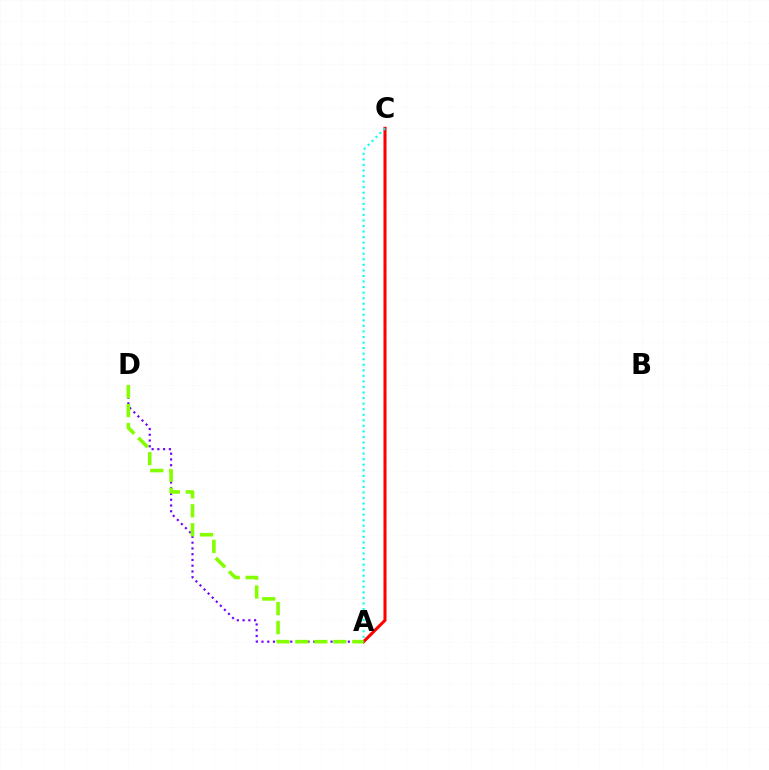{('A', 'D'): [{'color': '#7200ff', 'line_style': 'dotted', 'thickness': 1.56}, {'color': '#84ff00', 'line_style': 'dashed', 'thickness': 2.58}], ('A', 'C'): [{'color': '#ff0000', 'line_style': 'solid', 'thickness': 2.2}, {'color': '#00fff6', 'line_style': 'dotted', 'thickness': 1.51}]}